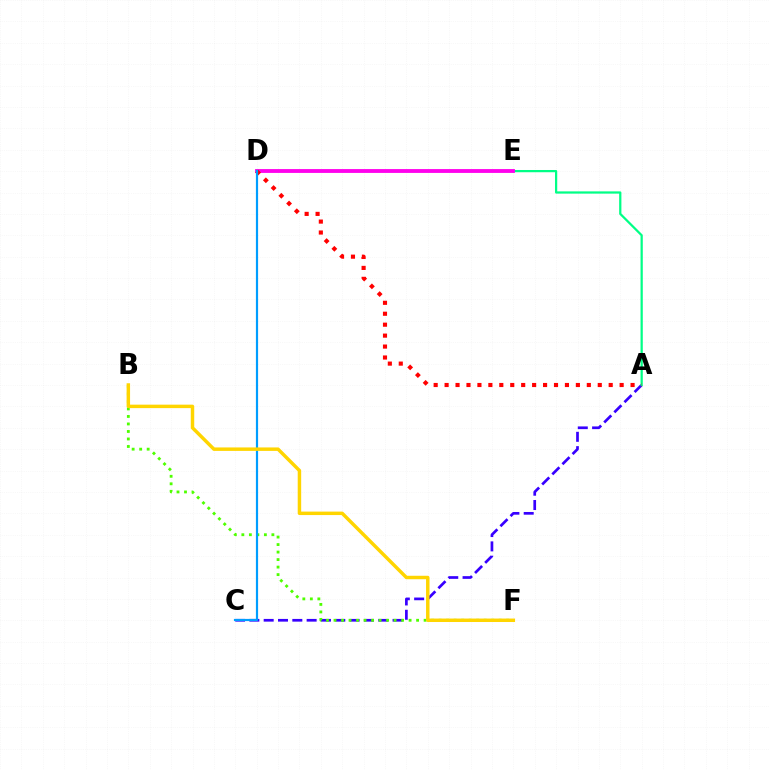{('A', 'C'): [{'color': '#3700ff', 'line_style': 'dashed', 'thickness': 1.95}], ('A', 'E'): [{'color': '#00ff86', 'line_style': 'solid', 'thickness': 1.61}], ('D', 'E'): [{'color': '#ff00ed', 'line_style': 'solid', 'thickness': 2.76}], ('B', 'F'): [{'color': '#4fff00', 'line_style': 'dotted', 'thickness': 2.04}, {'color': '#ffd500', 'line_style': 'solid', 'thickness': 2.49}], ('A', 'D'): [{'color': '#ff0000', 'line_style': 'dotted', 'thickness': 2.97}], ('C', 'D'): [{'color': '#009eff', 'line_style': 'solid', 'thickness': 1.57}]}